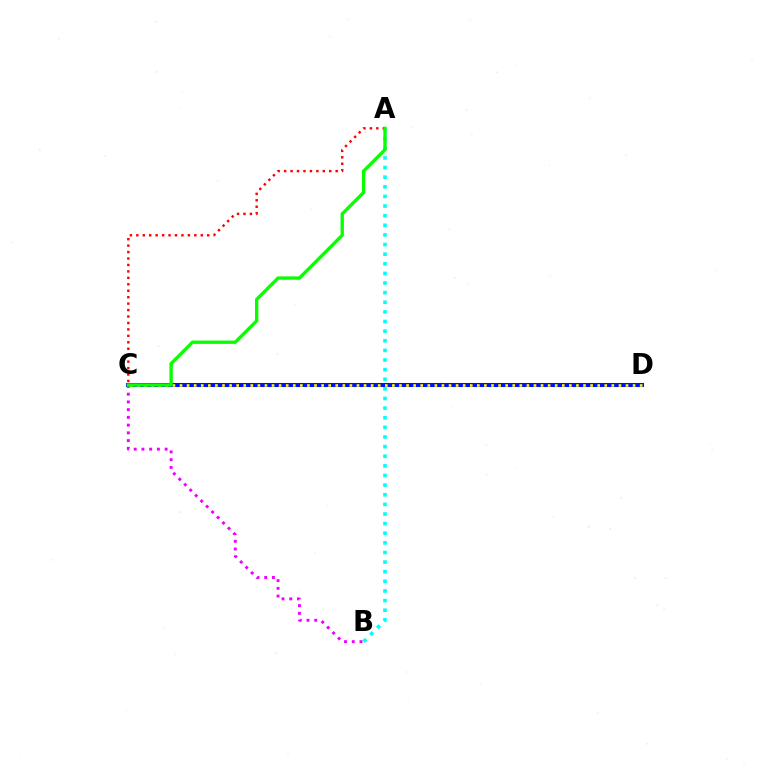{('C', 'D'): [{'color': '#0010ff', 'line_style': 'solid', 'thickness': 2.91}, {'color': '#fcf500', 'line_style': 'dotted', 'thickness': 1.92}], ('A', 'B'): [{'color': '#00fff6', 'line_style': 'dotted', 'thickness': 2.61}], ('B', 'C'): [{'color': '#ee00ff', 'line_style': 'dotted', 'thickness': 2.1}], ('A', 'C'): [{'color': '#ff0000', 'line_style': 'dotted', 'thickness': 1.75}, {'color': '#08ff00', 'line_style': 'solid', 'thickness': 2.4}]}